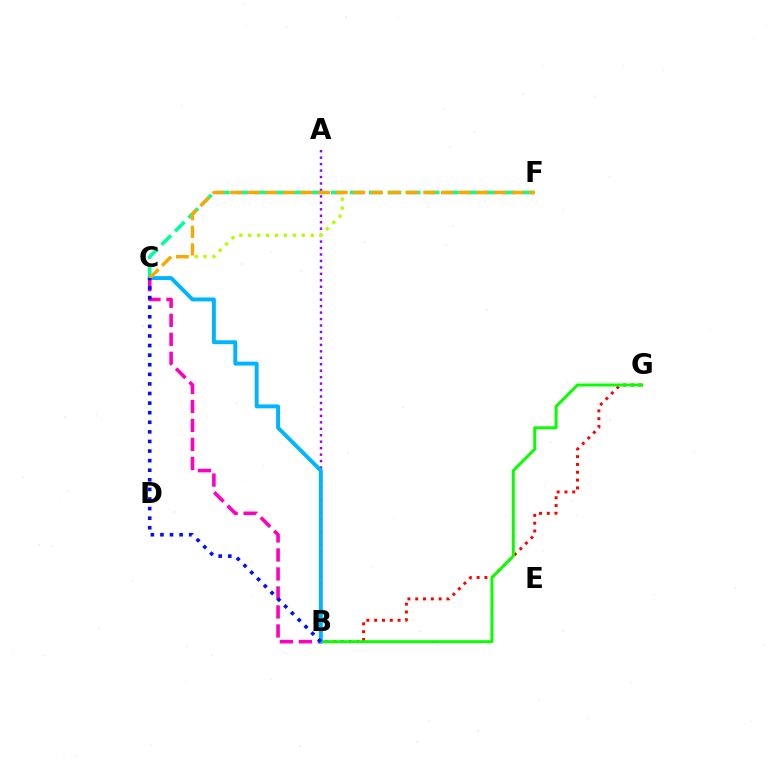{('A', 'B'): [{'color': '#9b00ff', 'line_style': 'dotted', 'thickness': 1.75}], ('B', 'G'): [{'color': '#ff0000', 'line_style': 'dotted', 'thickness': 2.12}, {'color': '#08ff00', 'line_style': 'solid', 'thickness': 2.13}], ('B', 'C'): [{'color': '#ff00bd', 'line_style': 'dashed', 'thickness': 2.58}, {'color': '#00b5ff', 'line_style': 'solid', 'thickness': 2.82}, {'color': '#0010ff', 'line_style': 'dotted', 'thickness': 2.61}], ('C', 'F'): [{'color': '#b3ff00', 'line_style': 'dotted', 'thickness': 2.43}, {'color': '#00ff9d', 'line_style': 'dashed', 'thickness': 2.59}, {'color': '#ffa500', 'line_style': 'dashed', 'thickness': 2.39}]}